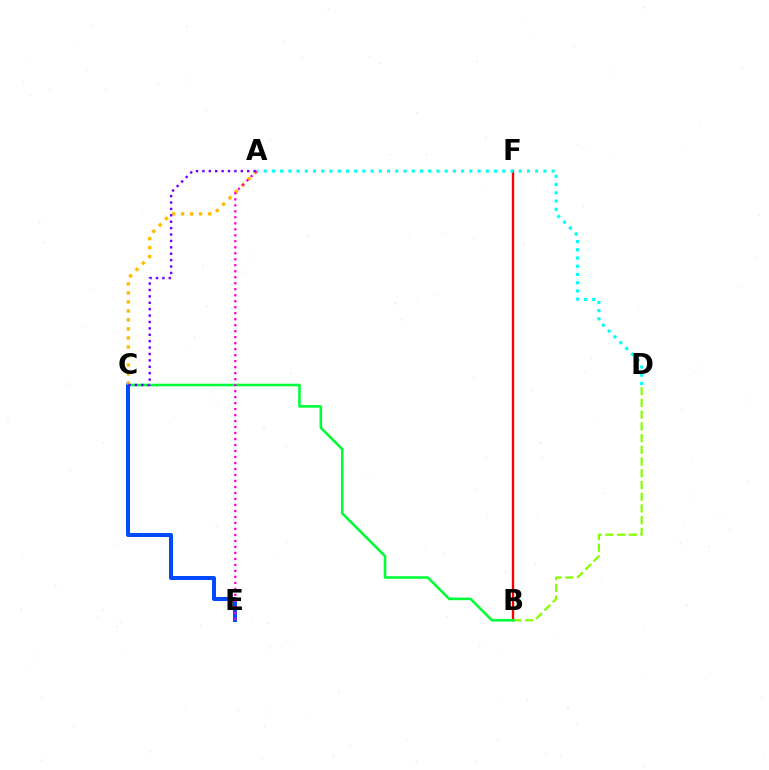{('B', 'F'): [{'color': '#ff0000', 'line_style': 'solid', 'thickness': 1.69}], ('A', 'D'): [{'color': '#00fff6', 'line_style': 'dotted', 'thickness': 2.24}], ('B', 'D'): [{'color': '#84ff00', 'line_style': 'dashed', 'thickness': 1.59}], ('B', 'C'): [{'color': '#00ff39', 'line_style': 'solid', 'thickness': 1.87}], ('C', 'E'): [{'color': '#004bff', 'line_style': 'solid', 'thickness': 2.87}], ('A', 'C'): [{'color': '#ffbd00', 'line_style': 'dotted', 'thickness': 2.45}, {'color': '#7200ff', 'line_style': 'dotted', 'thickness': 1.74}], ('A', 'E'): [{'color': '#ff00cf', 'line_style': 'dotted', 'thickness': 1.63}]}